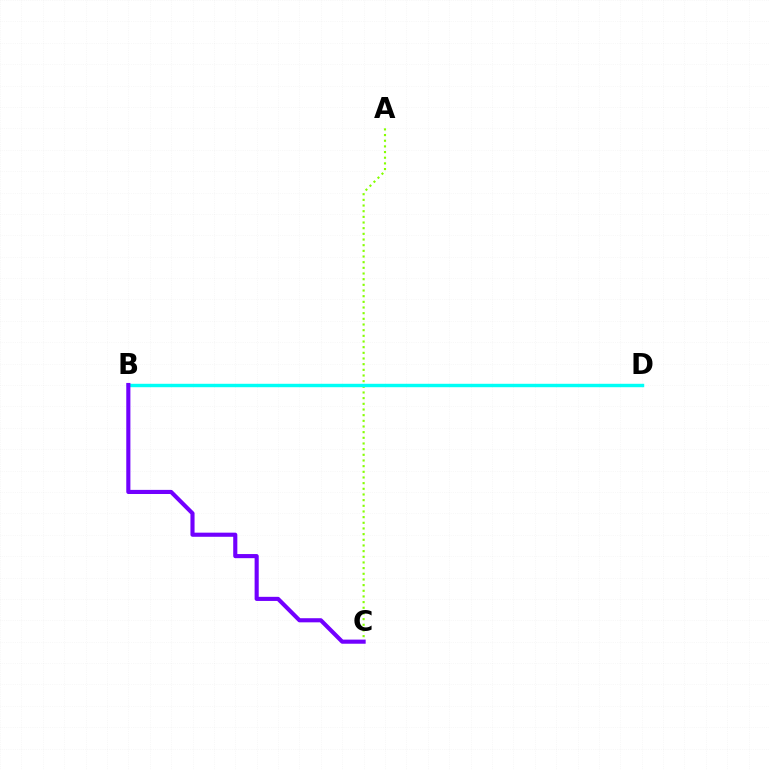{('A', 'C'): [{'color': '#84ff00', 'line_style': 'dotted', 'thickness': 1.54}], ('B', 'D'): [{'color': '#ff0000', 'line_style': 'dashed', 'thickness': 2.01}, {'color': '#00fff6', 'line_style': 'solid', 'thickness': 2.46}], ('B', 'C'): [{'color': '#7200ff', 'line_style': 'solid', 'thickness': 2.96}]}